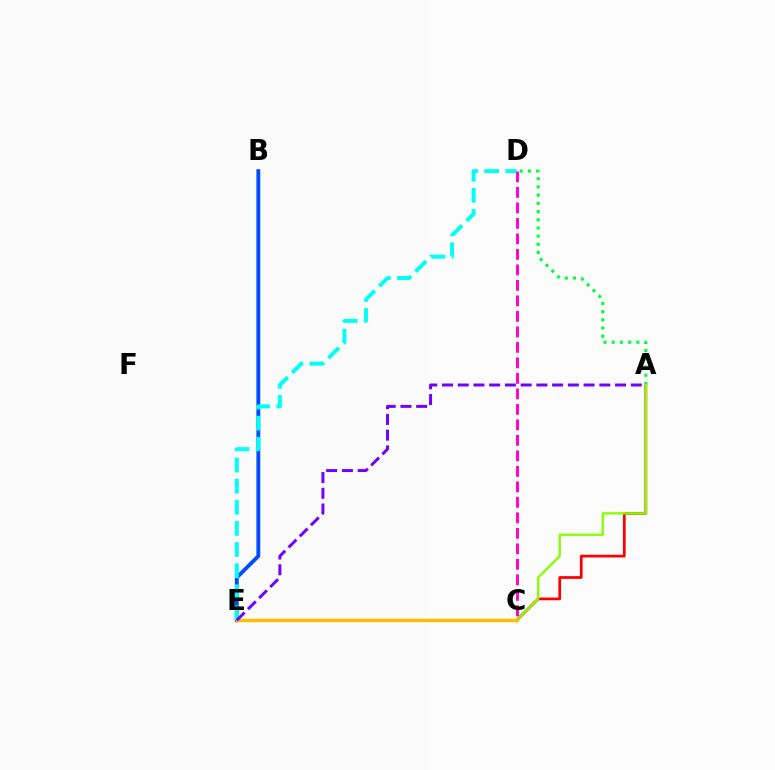{('B', 'E'): [{'color': '#004bff', 'line_style': 'solid', 'thickness': 2.78}], ('D', 'E'): [{'color': '#00fff6', 'line_style': 'dashed', 'thickness': 2.87}], ('A', 'C'): [{'color': '#ff0000', 'line_style': 'solid', 'thickness': 1.98}, {'color': '#84ff00', 'line_style': 'solid', 'thickness': 1.69}], ('A', 'D'): [{'color': '#00ff39', 'line_style': 'dotted', 'thickness': 2.23}], ('C', 'E'): [{'color': '#ffbd00', 'line_style': 'solid', 'thickness': 2.47}], ('C', 'D'): [{'color': '#ff00cf', 'line_style': 'dashed', 'thickness': 2.11}], ('A', 'E'): [{'color': '#7200ff', 'line_style': 'dashed', 'thickness': 2.14}]}